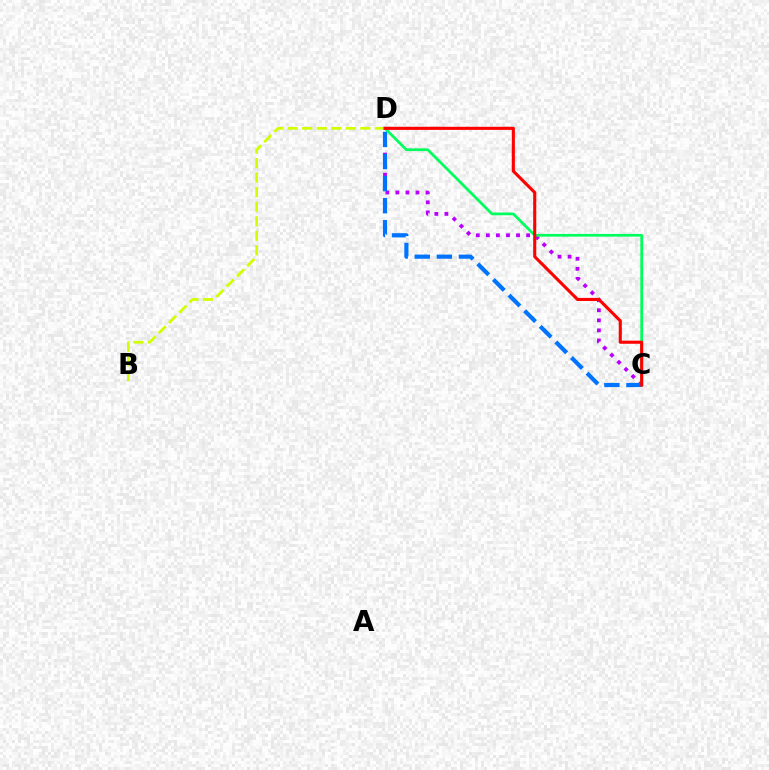{('C', 'D'): [{'color': '#b900ff', 'line_style': 'dotted', 'thickness': 2.73}, {'color': '#00ff5c', 'line_style': 'solid', 'thickness': 1.96}, {'color': '#0074ff', 'line_style': 'dashed', 'thickness': 3.0}, {'color': '#ff0000', 'line_style': 'solid', 'thickness': 2.23}], ('B', 'D'): [{'color': '#d1ff00', 'line_style': 'dashed', 'thickness': 1.98}]}